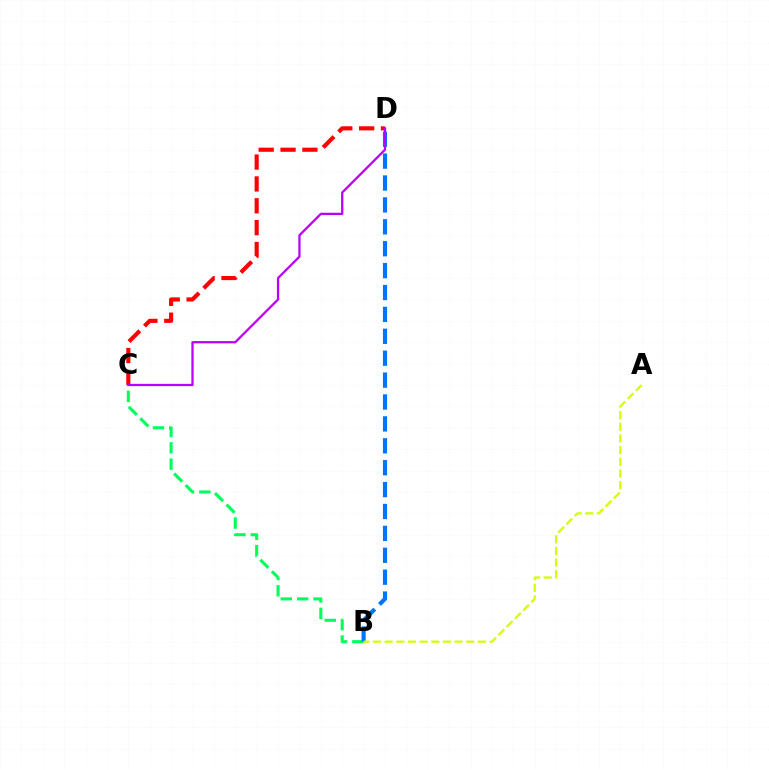{('B', 'C'): [{'color': '#00ff5c', 'line_style': 'dashed', 'thickness': 2.22}], ('B', 'D'): [{'color': '#0074ff', 'line_style': 'dashed', 'thickness': 2.97}], ('A', 'B'): [{'color': '#d1ff00', 'line_style': 'dashed', 'thickness': 1.58}], ('C', 'D'): [{'color': '#ff0000', 'line_style': 'dashed', 'thickness': 2.97}, {'color': '#b900ff', 'line_style': 'solid', 'thickness': 1.64}]}